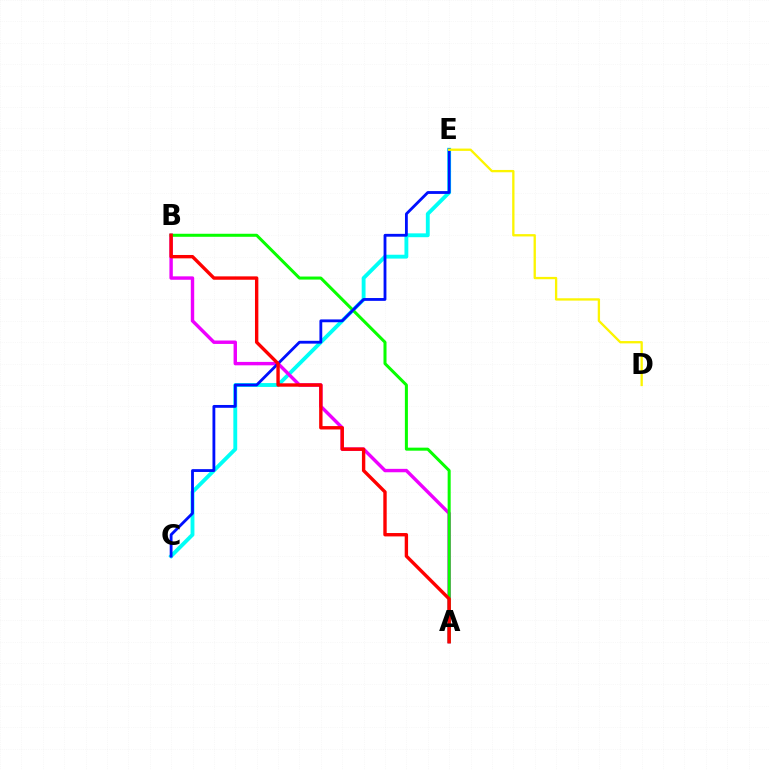{('C', 'E'): [{'color': '#00fff6', 'line_style': 'solid', 'thickness': 2.78}, {'color': '#0010ff', 'line_style': 'solid', 'thickness': 2.03}], ('A', 'B'): [{'color': '#ee00ff', 'line_style': 'solid', 'thickness': 2.46}, {'color': '#08ff00', 'line_style': 'solid', 'thickness': 2.18}, {'color': '#ff0000', 'line_style': 'solid', 'thickness': 2.43}], ('D', 'E'): [{'color': '#fcf500', 'line_style': 'solid', 'thickness': 1.67}]}